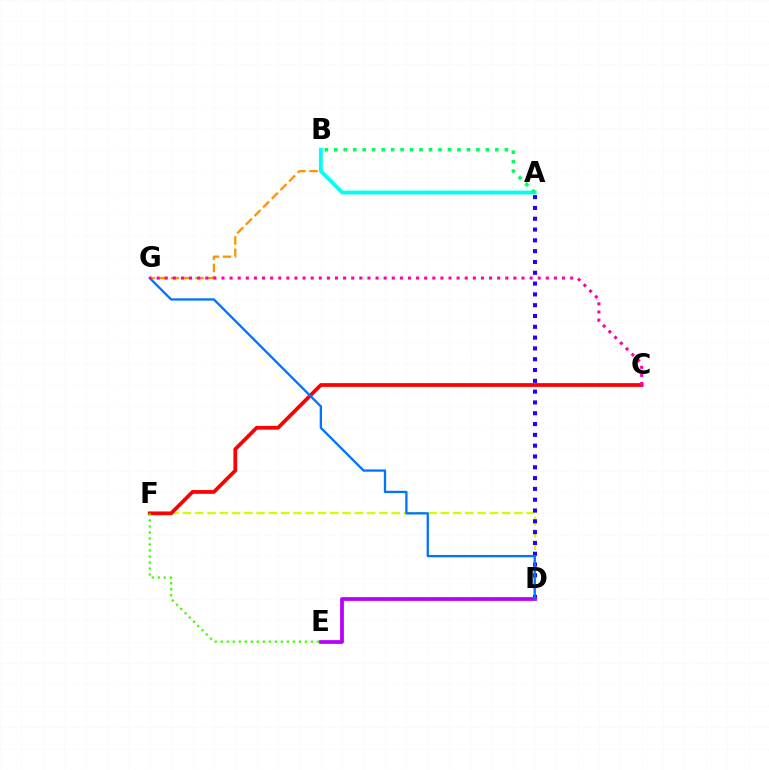{('D', 'F'): [{'color': '#d1ff00', 'line_style': 'dashed', 'thickness': 1.67}], ('B', 'G'): [{'color': '#ff9400', 'line_style': 'dashed', 'thickness': 1.66}], ('A', 'D'): [{'color': '#2500ff', 'line_style': 'dotted', 'thickness': 2.94}], ('A', 'B'): [{'color': '#00fff6', 'line_style': 'solid', 'thickness': 2.75}, {'color': '#00ff5c', 'line_style': 'dotted', 'thickness': 2.57}], ('D', 'E'): [{'color': '#b900ff', 'line_style': 'solid', 'thickness': 2.7}], ('C', 'F'): [{'color': '#ff0000', 'line_style': 'solid', 'thickness': 2.7}], ('E', 'F'): [{'color': '#3dff00', 'line_style': 'dotted', 'thickness': 1.63}], ('D', 'G'): [{'color': '#0074ff', 'line_style': 'solid', 'thickness': 1.66}], ('C', 'G'): [{'color': '#ff00ac', 'line_style': 'dotted', 'thickness': 2.2}]}